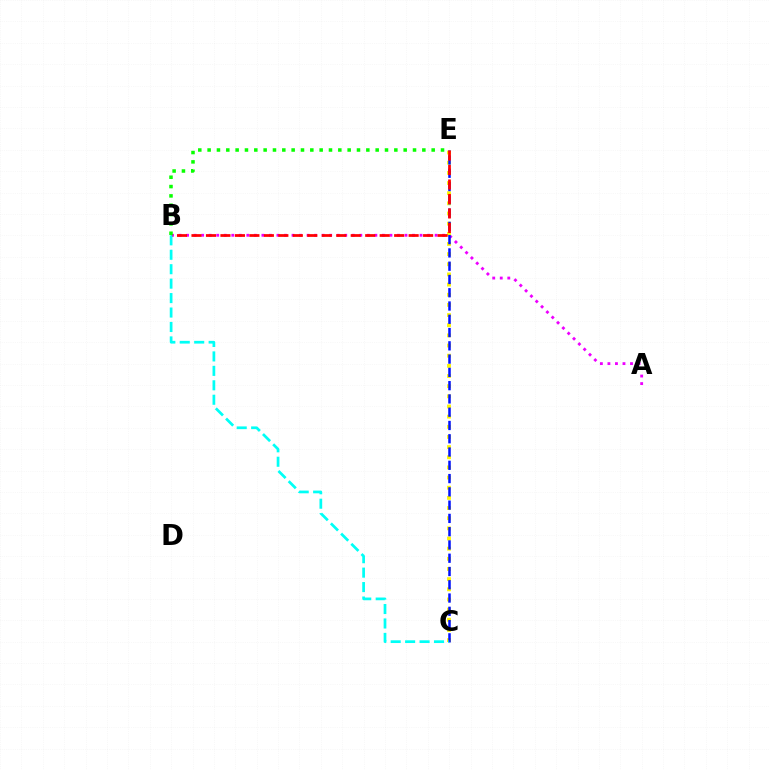{('A', 'B'): [{'color': '#ee00ff', 'line_style': 'dotted', 'thickness': 2.05}], ('C', 'E'): [{'color': '#fcf500', 'line_style': 'dotted', 'thickness': 2.76}, {'color': '#0010ff', 'line_style': 'dashed', 'thickness': 1.8}], ('B', 'E'): [{'color': '#ff0000', 'line_style': 'dashed', 'thickness': 1.97}, {'color': '#08ff00', 'line_style': 'dotted', 'thickness': 2.54}], ('B', 'C'): [{'color': '#00fff6', 'line_style': 'dashed', 'thickness': 1.96}]}